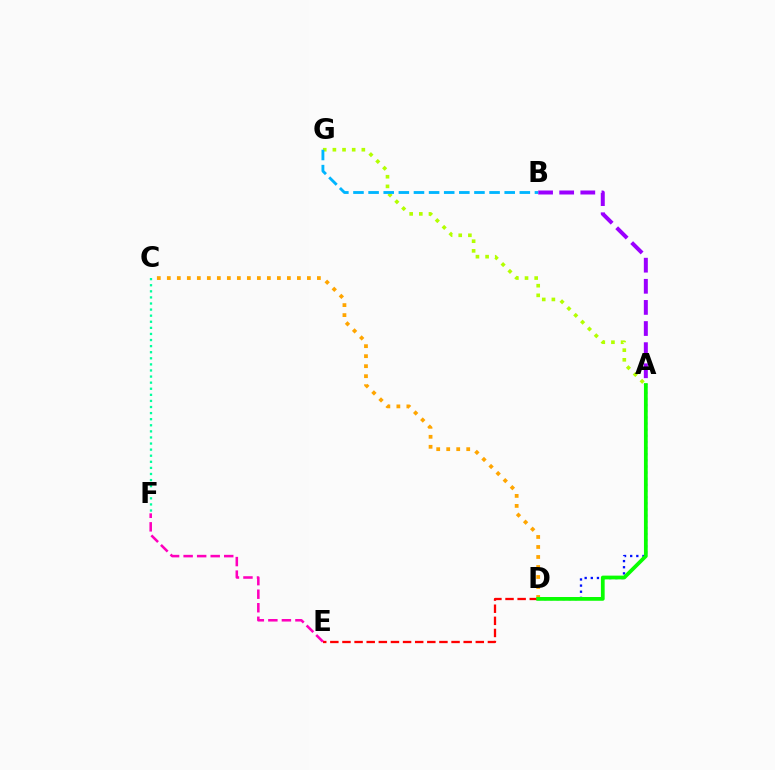{('A', 'D'): [{'color': '#0010ff', 'line_style': 'dotted', 'thickness': 1.67}, {'color': '#08ff00', 'line_style': 'solid', 'thickness': 2.7}], ('A', 'B'): [{'color': '#9b00ff', 'line_style': 'dashed', 'thickness': 2.87}], ('D', 'E'): [{'color': '#ff0000', 'line_style': 'dashed', 'thickness': 1.65}], ('C', 'F'): [{'color': '#00ff9d', 'line_style': 'dotted', 'thickness': 1.65}], ('C', 'D'): [{'color': '#ffa500', 'line_style': 'dotted', 'thickness': 2.72}], ('A', 'G'): [{'color': '#b3ff00', 'line_style': 'dotted', 'thickness': 2.62}], ('E', 'F'): [{'color': '#ff00bd', 'line_style': 'dashed', 'thickness': 1.84}], ('B', 'G'): [{'color': '#00b5ff', 'line_style': 'dashed', 'thickness': 2.05}]}